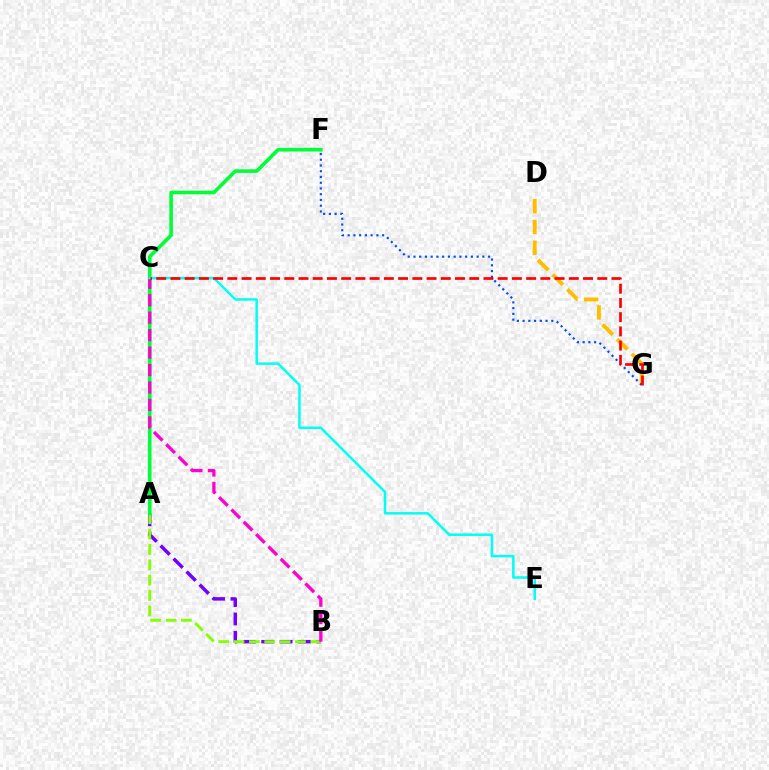{('A', 'B'): [{'color': '#7200ff', 'line_style': 'dashed', 'thickness': 2.5}, {'color': '#84ff00', 'line_style': 'dashed', 'thickness': 2.09}], ('D', 'G'): [{'color': '#ffbd00', 'line_style': 'dashed', 'thickness': 2.82}], ('A', 'F'): [{'color': '#00ff39', 'line_style': 'solid', 'thickness': 2.61}], ('B', 'C'): [{'color': '#ff00cf', 'line_style': 'dashed', 'thickness': 2.37}], ('C', 'E'): [{'color': '#00fff6', 'line_style': 'solid', 'thickness': 1.8}], ('F', 'G'): [{'color': '#004bff', 'line_style': 'dotted', 'thickness': 1.56}], ('C', 'G'): [{'color': '#ff0000', 'line_style': 'dashed', 'thickness': 1.93}]}